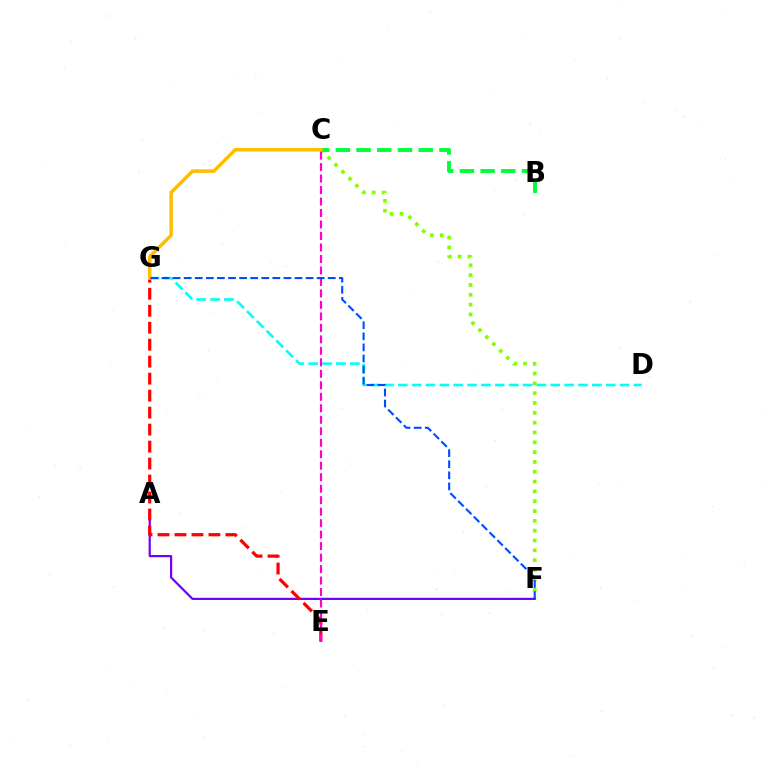{('D', 'G'): [{'color': '#00fff6', 'line_style': 'dashed', 'thickness': 1.88}], ('C', 'F'): [{'color': '#84ff00', 'line_style': 'dotted', 'thickness': 2.67}], ('A', 'F'): [{'color': '#7200ff', 'line_style': 'solid', 'thickness': 1.59}], ('E', 'G'): [{'color': '#ff0000', 'line_style': 'dashed', 'thickness': 2.31}], ('C', 'E'): [{'color': '#ff00cf', 'line_style': 'dashed', 'thickness': 1.56}], ('B', 'C'): [{'color': '#00ff39', 'line_style': 'dashed', 'thickness': 2.81}], ('C', 'G'): [{'color': '#ffbd00', 'line_style': 'solid', 'thickness': 2.52}], ('F', 'G'): [{'color': '#004bff', 'line_style': 'dashed', 'thickness': 1.51}]}